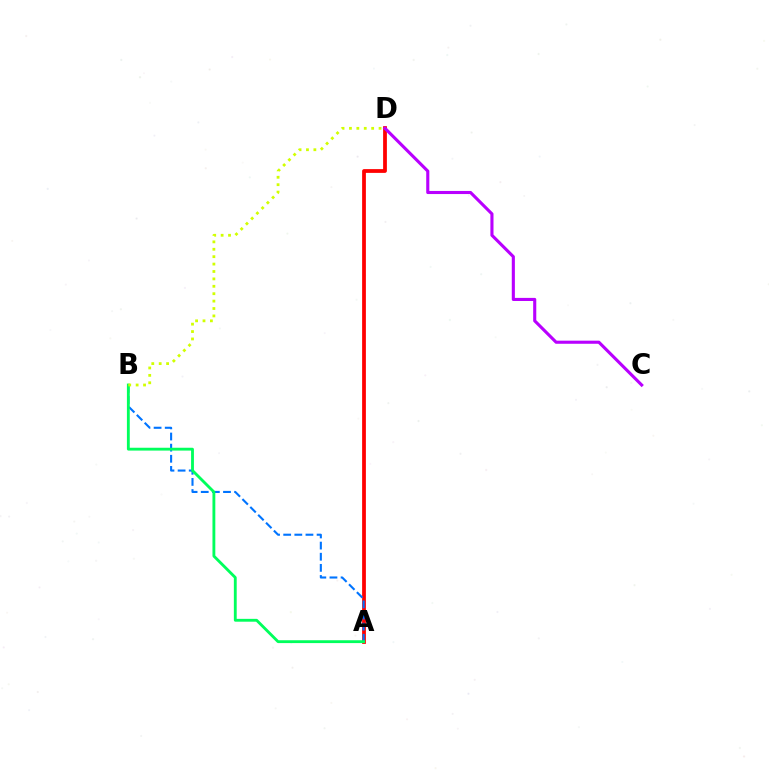{('A', 'D'): [{'color': '#ff0000', 'line_style': 'solid', 'thickness': 2.71}], ('A', 'B'): [{'color': '#0074ff', 'line_style': 'dashed', 'thickness': 1.51}, {'color': '#00ff5c', 'line_style': 'solid', 'thickness': 2.05}], ('C', 'D'): [{'color': '#b900ff', 'line_style': 'solid', 'thickness': 2.23}], ('B', 'D'): [{'color': '#d1ff00', 'line_style': 'dotted', 'thickness': 2.01}]}